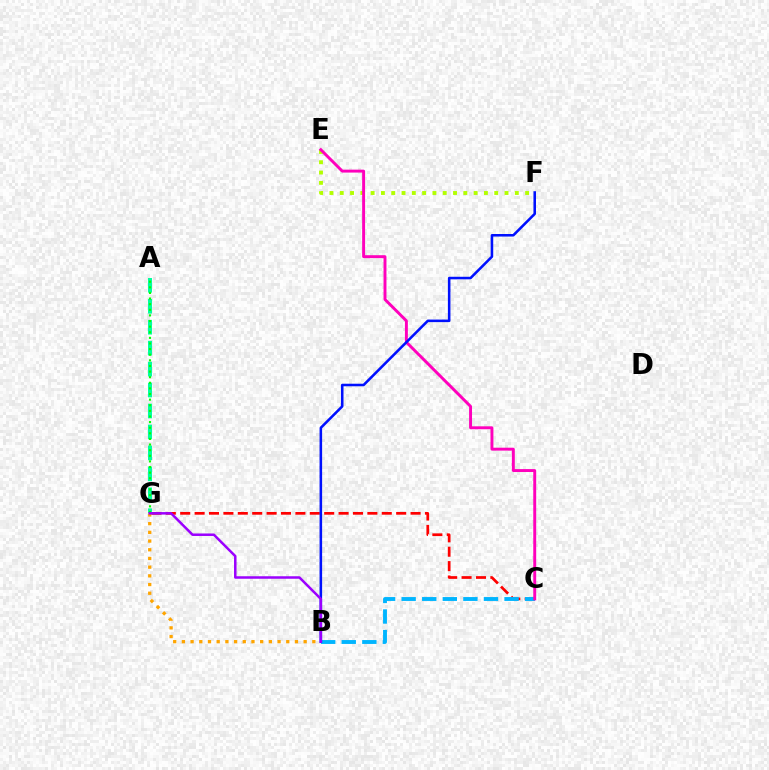{('C', 'G'): [{'color': '#ff0000', 'line_style': 'dashed', 'thickness': 1.96}], ('B', 'G'): [{'color': '#ffa500', 'line_style': 'dotted', 'thickness': 2.36}, {'color': '#9b00ff', 'line_style': 'solid', 'thickness': 1.8}], ('B', 'C'): [{'color': '#00b5ff', 'line_style': 'dashed', 'thickness': 2.8}], ('E', 'F'): [{'color': '#b3ff00', 'line_style': 'dotted', 'thickness': 2.8}], ('A', 'G'): [{'color': '#00ff9d', 'line_style': 'dashed', 'thickness': 2.85}, {'color': '#08ff00', 'line_style': 'dotted', 'thickness': 1.53}], ('C', 'E'): [{'color': '#ff00bd', 'line_style': 'solid', 'thickness': 2.11}], ('B', 'F'): [{'color': '#0010ff', 'line_style': 'solid', 'thickness': 1.84}]}